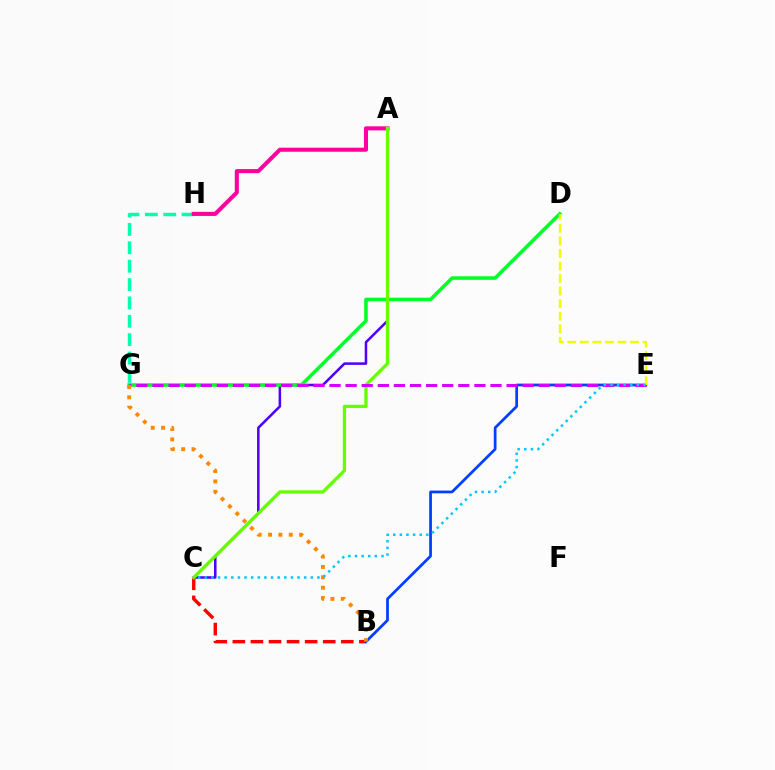{('A', 'C'): [{'color': '#4f00ff', 'line_style': 'solid', 'thickness': 1.83}, {'color': '#66ff00', 'line_style': 'solid', 'thickness': 2.38}], ('B', 'C'): [{'color': '#ff0000', 'line_style': 'dashed', 'thickness': 2.46}], ('G', 'H'): [{'color': '#00ffaf', 'line_style': 'dashed', 'thickness': 2.5}], ('A', 'H'): [{'color': '#ff00a0', 'line_style': 'solid', 'thickness': 2.92}], ('B', 'E'): [{'color': '#003fff', 'line_style': 'solid', 'thickness': 1.97}], ('D', 'G'): [{'color': '#00ff27', 'line_style': 'solid', 'thickness': 2.55}], ('E', 'G'): [{'color': '#d600ff', 'line_style': 'dashed', 'thickness': 2.19}], ('D', 'E'): [{'color': '#eeff00', 'line_style': 'dashed', 'thickness': 1.7}], ('B', 'G'): [{'color': '#ff8800', 'line_style': 'dotted', 'thickness': 2.82}], ('C', 'E'): [{'color': '#00c7ff', 'line_style': 'dotted', 'thickness': 1.8}]}